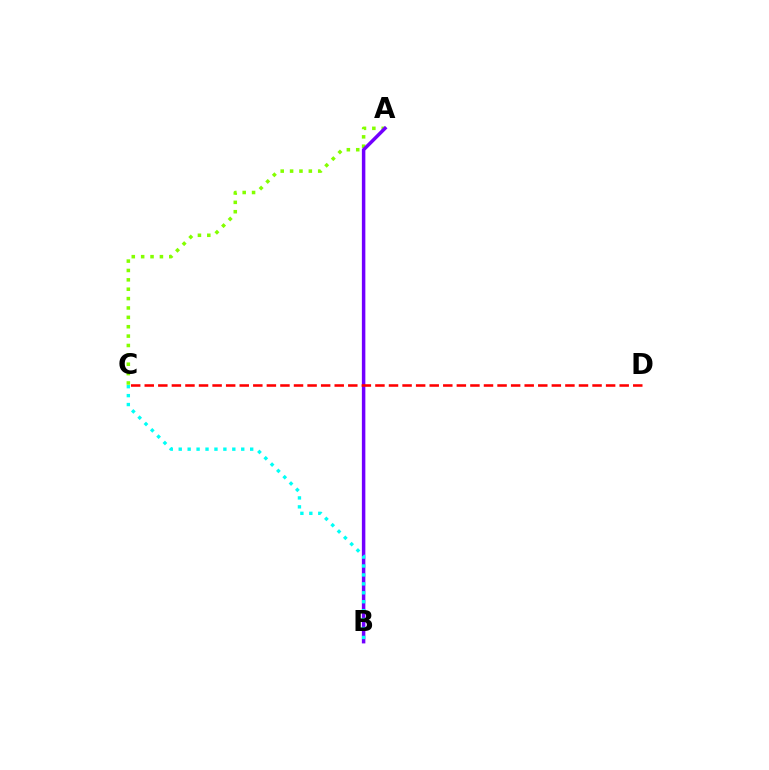{('A', 'C'): [{'color': '#84ff00', 'line_style': 'dotted', 'thickness': 2.55}], ('A', 'B'): [{'color': '#7200ff', 'line_style': 'solid', 'thickness': 2.51}], ('C', 'D'): [{'color': '#ff0000', 'line_style': 'dashed', 'thickness': 1.84}], ('B', 'C'): [{'color': '#00fff6', 'line_style': 'dotted', 'thickness': 2.43}]}